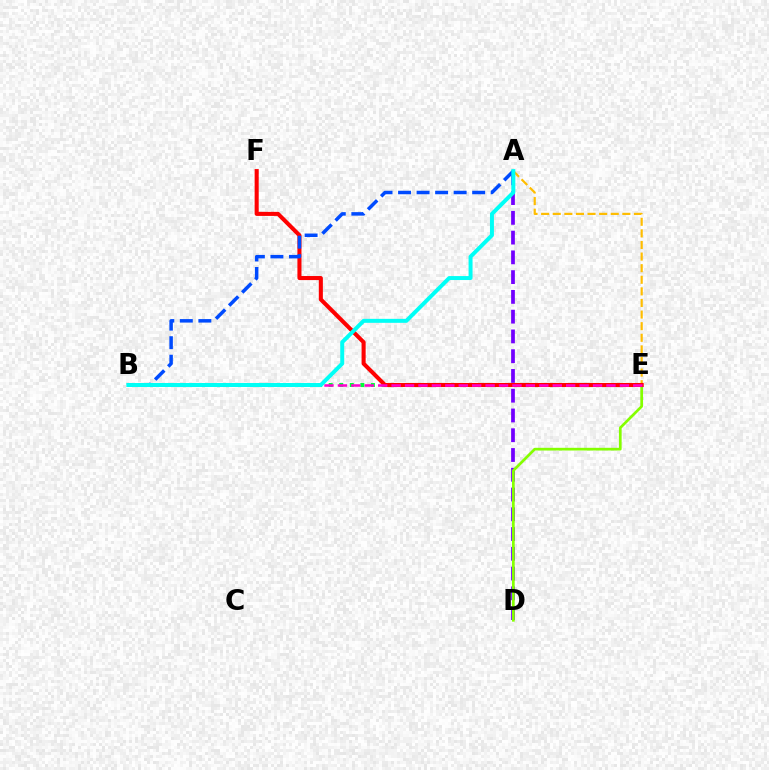{('A', 'D'): [{'color': '#7200ff', 'line_style': 'dashed', 'thickness': 2.68}], ('B', 'E'): [{'color': '#00ff39', 'line_style': 'dotted', 'thickness': 2.87}, {'color': '#ff00cf', 'line_style': 'dashed', 'thickness': 1.82}], ('D', 'E'): [{'color': '#84ff00', 'line_style': 'solid', 'thickness': 1.95}], ('A', 'E'): [{'color': '#ffbd00', 'line_style': 'dashed', 'thickness': 1.58}], ('E', 'F'): [{'color': '#ff0000', 'line_style': 'solid', 'thickness': 2.93}], ('A', 'B'): [{'color': '#004bff', 'line_style': 'dashed', 'thickness': 2.52}, {'color': '#00fff6', 'line_style': 'solid', 'thickness': 2.86}]}